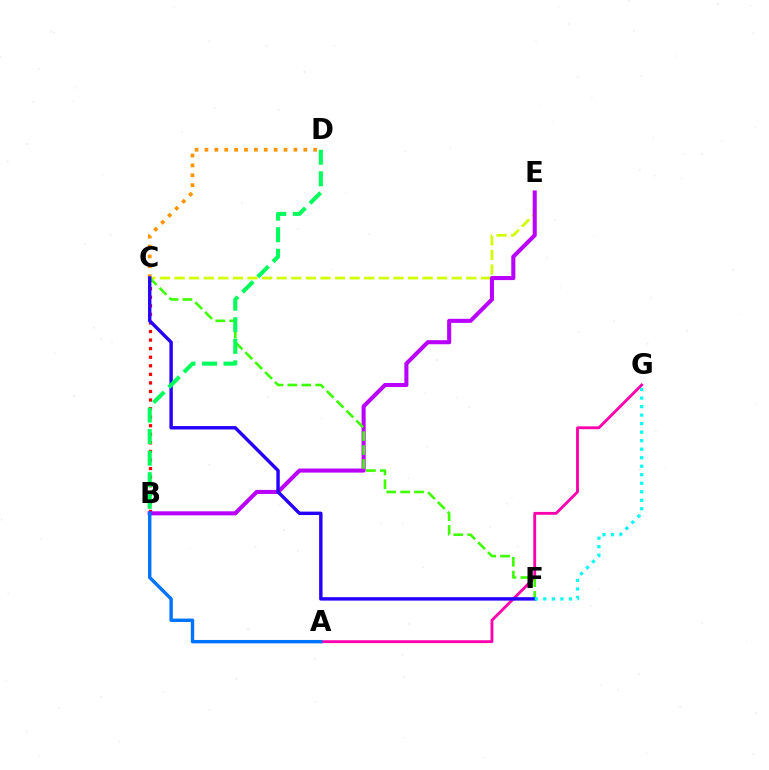{('A', 'G'): [{'color': '#ff00ac', 'line_style': 'solid', 'thickness': 2.05}], ('B', 'C'): [{'color': '#ff0000', 'line_style': 'dotted', 'thickness': 2.33}], ('C', 'E'): [{'color': '#d1ff00', 'line_style': 'dashed', 'thickness': 1.98}], ('C', 'D'): [{'color': '#ff9400', 'line_style': 'dotted', 'thickness': 2.69}], ('B', 'E'): [{'color': '#b900ff', 'line_style': 'solid', 'thickness': 2.93}], ('C', 'F'): [{'color': '#3dff00', 'line_style': 'dashed', 'thickness': 1.89}, {'color': '#2500ff', 'line_style': 'solid', 'thickness': 2.46}], ('B', 'D'): [{'color': '#00ff5c', 'line_style': 'dashed', 'thickness': 2.93}], ('A', 'B'): [{'color': '#0074ff', 'line_style': 'solid', 'thickness': 2.45}], ('F', 'G'): [{'color': '#00fff6', 'line_style': 'dotted', 'thickness': 2.31}]}